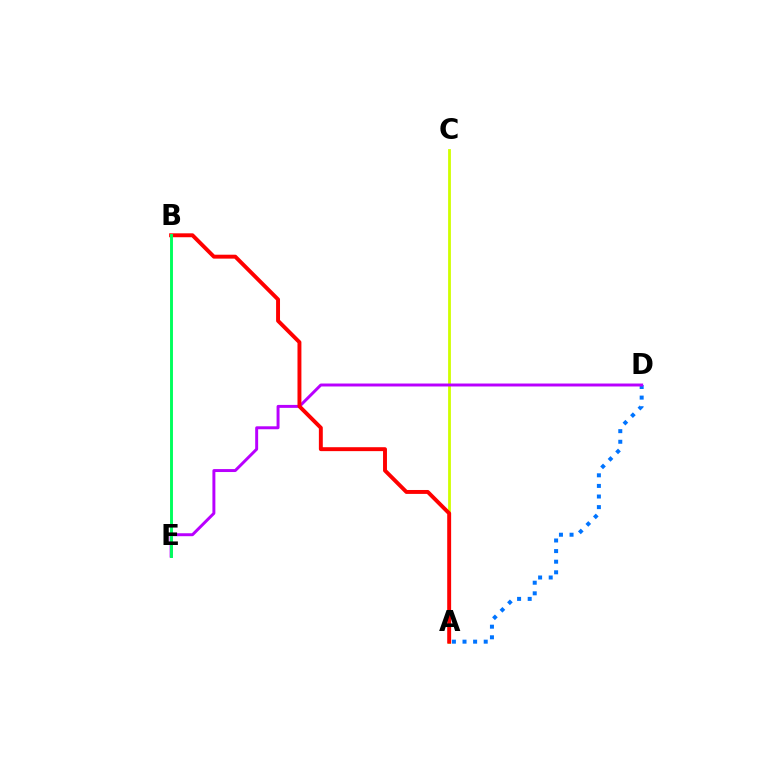{('A', 'C'): [{'color': '#d1ff00', 'line_style': 'solid', 'thickness': 2.01}], ('A', 'D'): [{'color': '#0074ff', 'line_style': 'dotted', 'thickness': 2.88}], ('D', 'E'): [{'color': '#b900ff', 'line_style': 'solid', 'thickness': 2.12}], ('A', 'B'): [{'color': '#ff0000', 'line_style': 'solid', 'thickness': 2.82}], ('B', 'E'): [{'color': '#00ff5c', 'line_style': 'solid', 'thickness': 2.1}]}